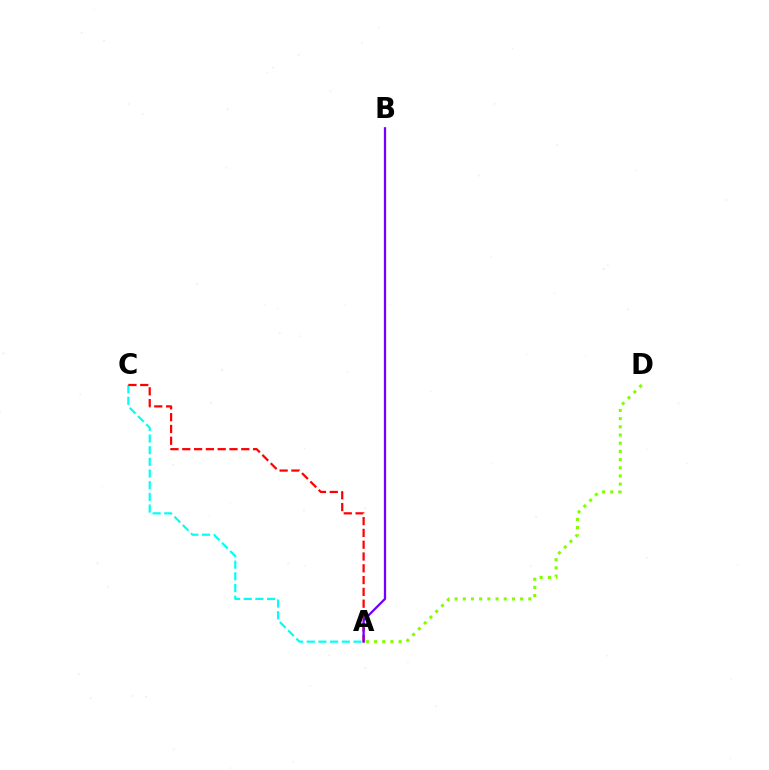{('A', 'C'): [{'color': '#00fff6', 'line_style': 'dashed', 'thickness': 1.58}, {'color': '#ff0000', 'line_style': 'dashed', 'thickness': 1.6}], ('A', 'D'): [{'color': '#84ff00', 'line_style': 'dotted', 'thickness': 2.22}], ('A', 'B'): [{'color': '#7200ff', 'line_style': 'solid', 'thickness': 1.64}]}